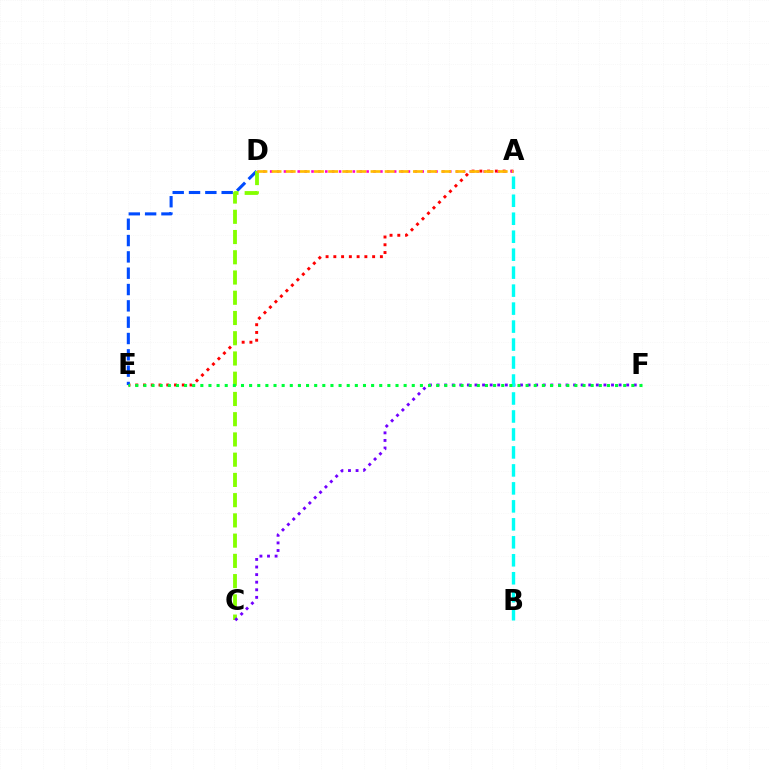{('A', 'E'): [{'color': '#ff0000', 'line_style': 'dotted', 'thickness': 2.11}], ('D', 'E'): [{'color': '#004bff', 'line_style': 'dashed', 'thickness': 2.22}], ('C', 'D'): [{'color': '#84ff00', 'line_style': 'dashed', 'thickness': 2.75}], ('A', 'D'): [{'color': '#ff00cf', 'line_style': 'dotted', 'thickness': 1.87}, {'color': '#ffbd00', 'line_style': 'dashed', 'thickness': 1.92}], ('C', 'F'): [{'color': '#7200ff', 'line_style': 'dotted', 'thickness': 2.06}], ('A', 'B'): [{'color': '#00fff6', 'line_style': 'dashed', 'thickness': 2.44}], ('E', 'F'): [{'color': '#00ff39', 'line_style': 'dotted', 'thickness': 2.21}]}